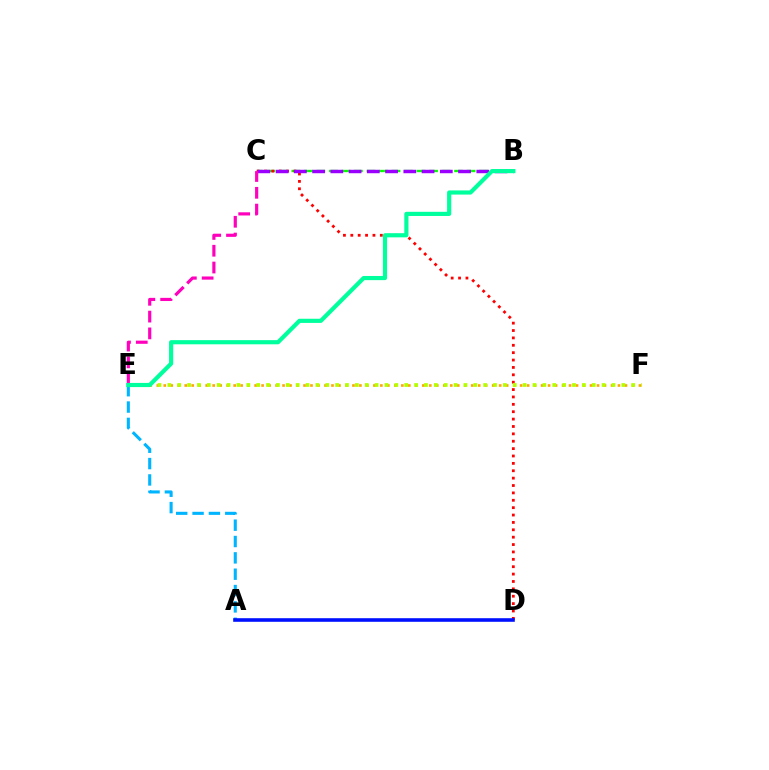{('B', 'C'): [{'color': '#08ff00', 'line_style': 'dashed', 'thickness': 1.7}, {'color': '#9b00ff', 'line_style': 'dashed', 'thickness': 2.48}], ('C', 'D'): [{'color': '#ff0000', 'line_style': 'dotted', 'thickness': 2.01}], ('A', 'E'): [{'color': '#00b5ff', 'line_style': 'dashed', 'thickness': 2.22}], ('E', 'F'): [{'color': '#ffa500', 'line_style': 'dotted', 'thickness': 1.9}, {'color': '#b3ff00', 'line_style': 'dotted', 'thickness': 2.68}], ('C', 'E'): [{'color': '#ff00bd', 'line_style': 'dashed', 'thickness': 2.28}], ('B', 'E'): [{'color': '#00ff9d', 'line_style': 'solid', 'thickness': 2.99}], ('A', 'D'): [{'color': '#0010ff', 'line_style': 'solid', 'thickness': 2.59}]}